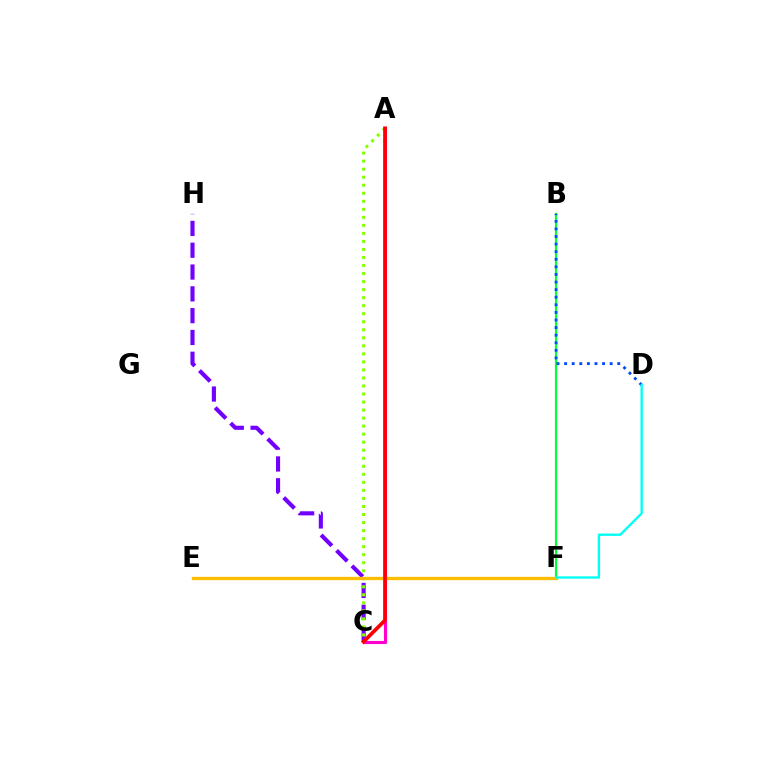{('C', 'H'): [{'color': '#7200ff', 'line_style': 'dashed', 'thickness': 2.96}], ('A', 'C'): [{'color': '#84ff00', 'line_style': 'dotted', 'thickness': 2.18}, {'color': '#ff00cf', 'line_style': 'solid', 'thickness': 2.24}, {'color': '#ff0000', 'line_style': 'solid', 'thickness': 2.68}], ('B', 'F'): [{'color': '#00ff39', 'line_style': 'solid', 'thickness': 1.58}], ('B', 'D'): [{'color': '#004bff', 'line_style': 'dotted', 'thickness': 2.06}], ('E', 'F'): [{'color': '#ffbd00', 'line_style': 'solid', 'thickness': 2.39}], ('D', 'F'): [{'color': '#00fff6', 'line_style': 'solid', 'thickness': 1.69}]}